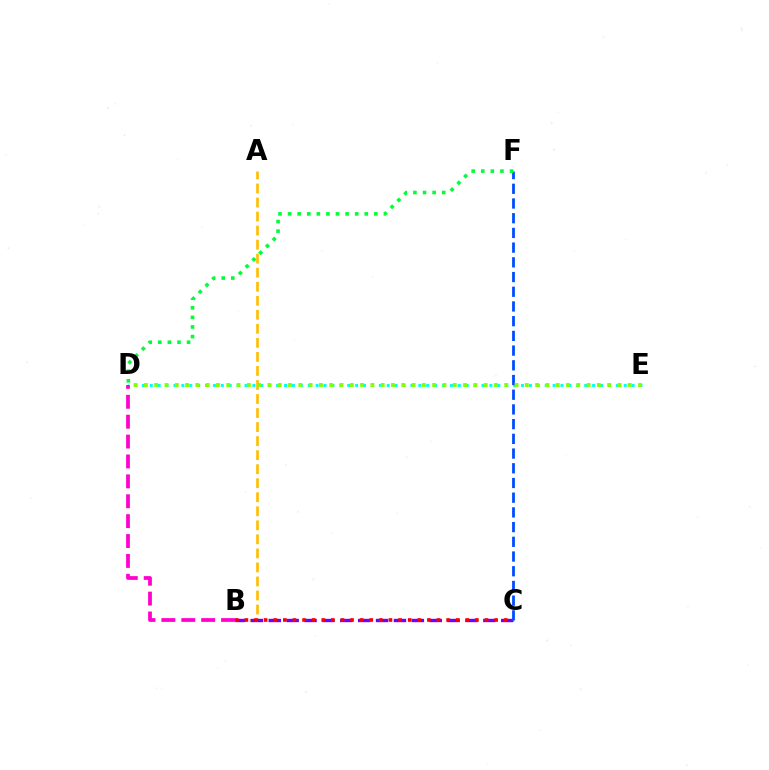{('A', 'B'): [{'color': '#ffbd00', 'line_style': 'dashed', 'thickness': 1.91}], ('B', 'C'): [{'color': '#7200ff', 'line_style': 'dashed', 'thickness': 2.43}, {'color': '#ff0000', 'line_style': 'dotted', 'thickness': 2.61}], ('D', 'E'): [{'color': '#00fff6', 'line_style': 'dotted', 'thickness': 2.15}, {'color': '#84ff00', 'line_style': 'dotted', 'thickness': 2.8}], ('C', 'F'): [{'color': '#004bff', 'line_style': 'dashed', 'thickness': 2.0}], ('B', 'D'): [{'color': '#ff00cf', 'line_style': 'dashed', 'thickness': 2.7}], ('D', 'F'): [{'color': '#00ff39', 'line_style': 'dotted', 'thickness': 2.6}]}